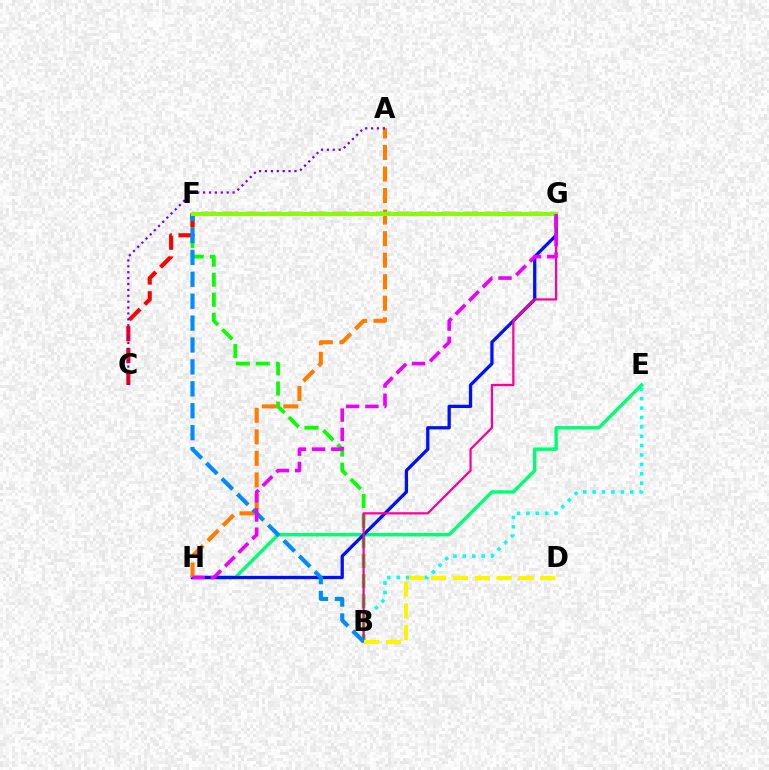{('B', 'F'): [{'color': '#08ff00', 'line_style': 'dashed', 'thickness': 2.72}, {'color': '#008cff', 'line_style': 'dashed', 'thickness': 2.98}], ('C', 'G'): [{'color': '#ff0000', 'line_style': 'dashed', 'thickness': 2.97}], ('B', 'E'): [{'color': '#00fff6', 'line_style': 'dotted', 'thickness': 2.55}], ('E', 'H'): [{'color': '#00ff74', 'line_style': 'solid', 'thickness': 2.47}], ('G', 'H'): [{'color': '#0010ff', 'line_style': 'solid', 'thickness': 2.36}, {'color': '#ee00ff', 'line_style': 'dashed', 'thickness': 2.61}], ('B', 'G'): [{'color': '#ff0094', 'line_style': 'solid', 'thickness': 1.6}], ('A', 'H'): [{'color': '#ff7c00', 'line_style': 'dashed', 'thickness': 2.93}], ('F', 'G'): [{'color': '#84ff00', 'line_style': 'solid', 'thickness': 2.88}], ('A', 'C'): [{'color': '#7200ff', 'line_style': 'dotted', 'thickness': 1.6}], ('B', 'D'): [{'color': '#fcf500', 'line_style': 'dashed', 'thickness': 2.97}]}